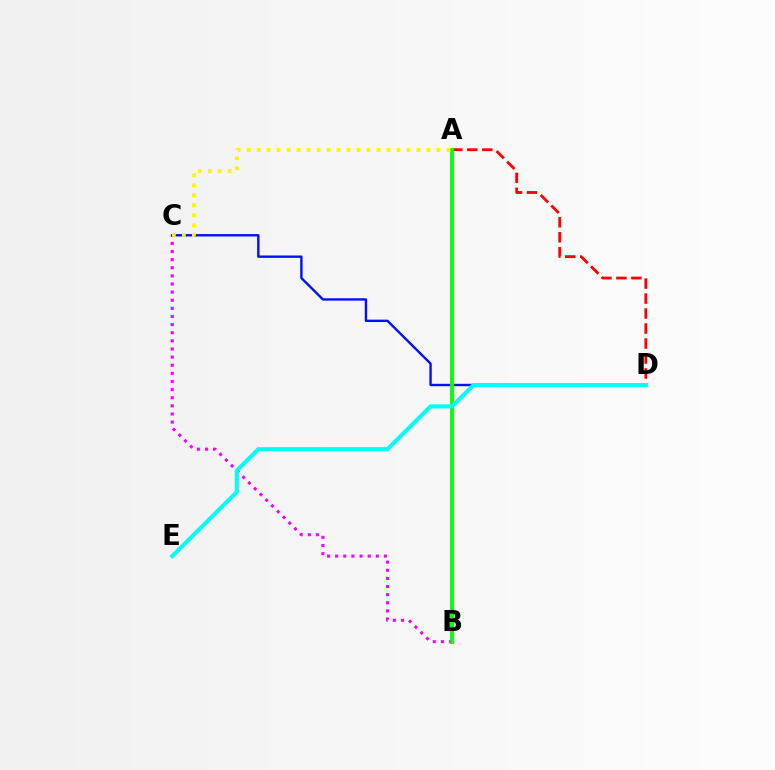{('B', 'C'): [{'color': '#ee00ff', 'line_style': 'dotted', 'thickness': 2.21}], ('C', 'D'): [{'color': '#0010ff', 'line_style': 'solid', 'thickness': 1.72}], ('A', 'D'): [{'color': '#ff0000', 'line_style': 'dashed', 'thickness': 2.04}], ('A', 'B'): [{'color': '#08ff00', 'line_style': 'solid', 'thickness': 2.77}], ('D', 'E'): [{'color': '#00fff6', 'line_style': 'solid', 'thickness': 2.93}], ('A', 'C'): [{'color': '#fcf500', 'line_style': 'dotted', 'thickness': 2.71}]}